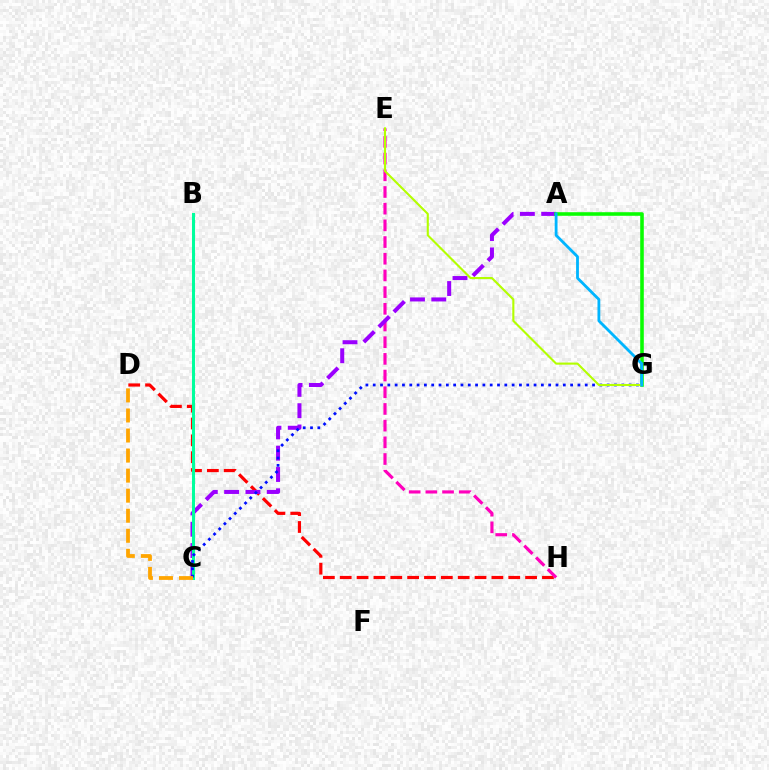{('D', 'H'): [{'color': '#ff0000', 'line_style': 'dashed', 'thickness': 2.29}], ('E', 'H'): [{'color': '#ff00bd', 'line_style': 'dashed', 'thickness': 2.27}], ('A', 'C'): [{'color': '#9b00ff', 'line_style': 'dashed', 'thickness': 2.89}], ('B', 'C'): [{'color': '#00ff9d', 'line_style': 'solid', 'thickness': 2.19}], ('C', 'G'): [{'color': '#0010ff', 'line_style': 'dotted', 'thickness': 1.99}], ('C', 'D'): [{'color': '#ffa500', 'line_style': 'dashed', 'thickness': 2.72}], ('A', 'G'): [{'color': '#08ff00', 'line_style': 'solid', 'thickness': 2.58}, {'color': '#00b5ff', 'line_style': 'solid', 'thickness': 2.03}], ('E', 'G'): [{'color': '#b3ff00', 'line_style': 'solid', 'thickness': 1.52}]}